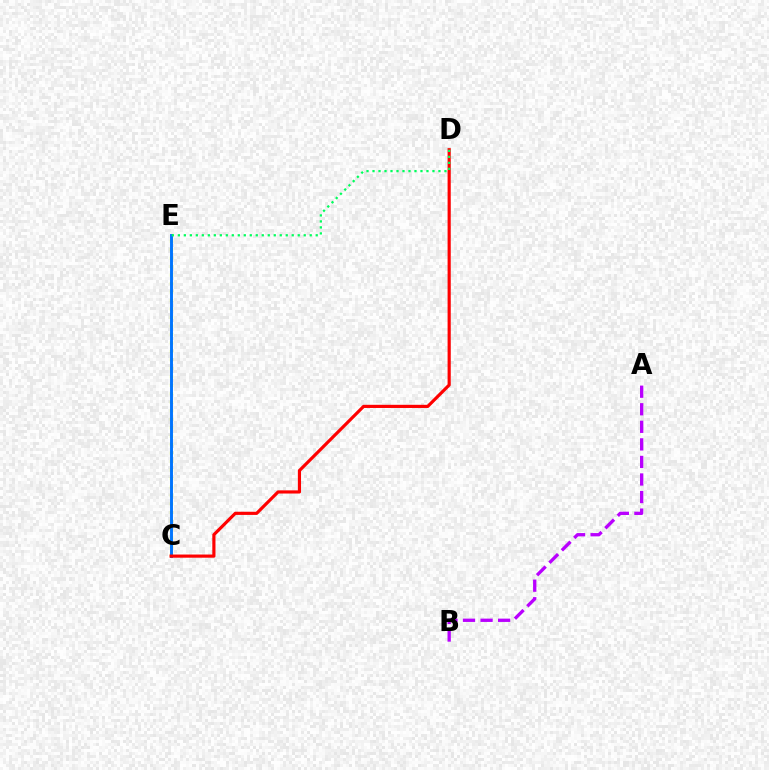{('C', 'E'): [{'color': '#d1ff00', 'line_style': 'dotted', 'thickness': 2.3}, {'color': '#0074ff', 'line_style': 'solid', 'thickness': 2.1}], ('A', 'B'): [{'color': '#b900ff', 'line_style': 'dashed', 'thickness': 2.38}], ('C', 'D'): [{'color': '#ff0000', 'line_style': 'solid', 'thickness': 2.28}], ('D', 'E'): [{'color': '#00ff5c', 'line_style': 'dotted', 'thickness': 1.63}]}